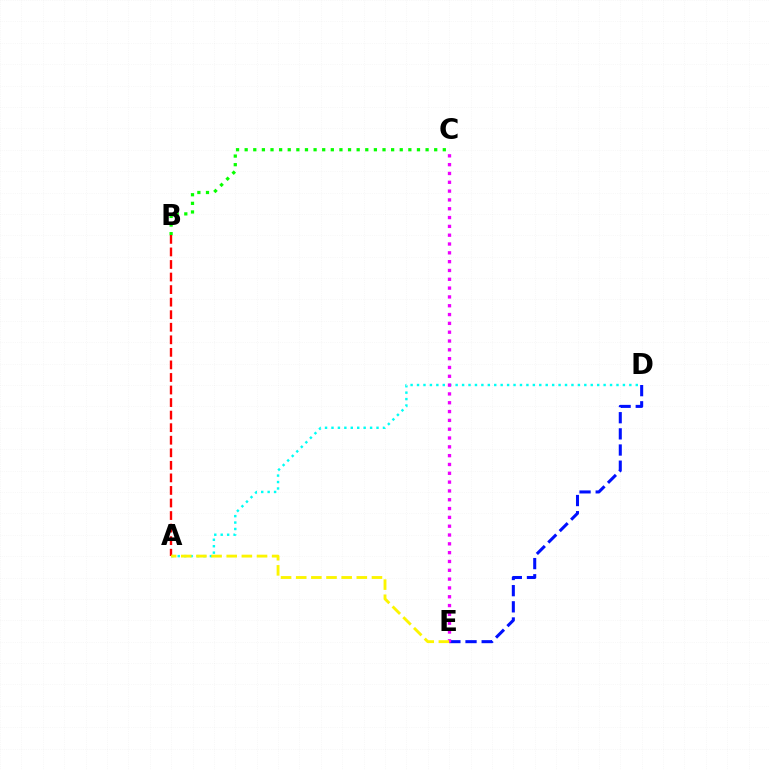{('A', 'D'): [{'color': '#00fff6', 'line_style': 'dotted', 'thickness': 1.75}], ('D', 'E'): [{'color': '#0010ff', 'line_style': 'dashed', 'thickness': 2.19}], ('C', 'E'): [{'color': '#ee00ff', 'line_style': 'dotted', 'thickness': 2.4}], ('B', 'C'): [{'color': '#08ff00', 'line_style': 'dotted', 'thickness': 2.34}], ('A', 'B'): [{'color': '#ff0000', 'line_style': 'dashed', 'thickness': 1.71}], ('A', 'E'): [{'color': '#fcf500', 'line_style': 'dashed', 'thickness': 2.06}]}